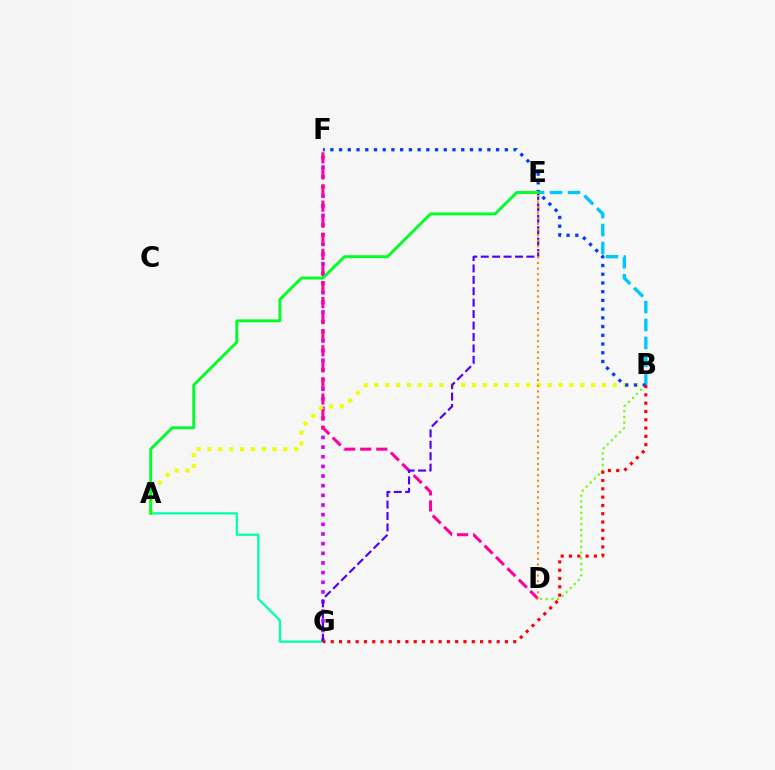{('F', 'G'): [{'color': '#d600ff', 'line_style': 'dotted', 'thickness': 2.62}], ('A', 'G'): [{'color': '#00ffaf', 'line_style': 'solid', 'thickness': 1.63}], ('B', 'D'): [{'color': '#66ff00', 'line_style': 'dotted', 'thickness': 1.55}], ('B', 'E'): [{'color': '#00c7ff', 'line_style': 'dashed', 'thickness': 2.43}], ('A', 'B'): [{'color': '#eeff00', 'line_style': 'dotted', 'thickness': 2.94}], ('D', 'F'): [{'color': '#ff00a0', 'line_style': 'dashed', 'thickness': 2.18}], ('E', 'G'): [{'color': '#4f00ff', 'line_style': 'dashed', 'thickness': 1.55}], ('B', 'F'): [{'color': '#003fff', 'line_style': 'dotted', 'thickness': 2.37}], ('D', 'E'): [{'color': '#ff8800', 'line_style': 'dotted', 'thickness': 1.52}], ('B', 'G'): [{'color': '#ff0000', 'line_style': 'dotted', 'thickness': 2.25}], ('A', 'E'): [{'color': '#00ff27', 'line_style': 'solid', 'thickness': 2.1}]}